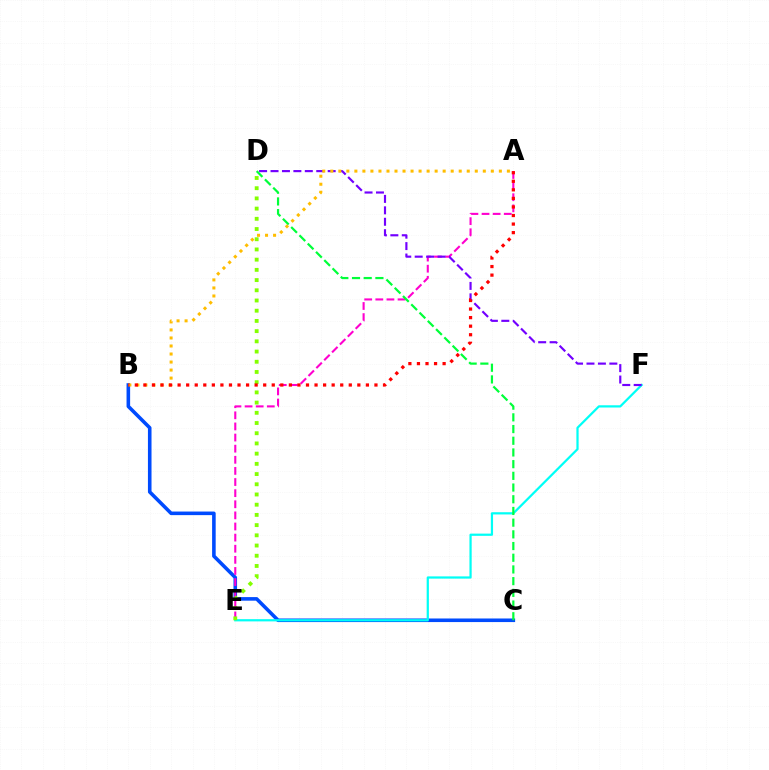{('B', 'C'): [{'color': '#004bff', 'line_style': 'solid', 'thickness': 2.58}], ('E', 'F'): [{'color': '#00fff6', 'line_style': 'solid', 'thickness': 1.6}], ('A', 'E'): [{'color': '#ff00cf', 'line_style': 'dashed', 'thickness': 1.51}], ('D', 'E'): [{'color': '#84ff00', 'line_style': 'dotted', 'thickness': 2.77}], ('D', 'F'): [{'color': '#7200ff', 'line_style': 'dashed', 'thickness': 1.55}], ('C', 'D'): [{'color': '#00ff39', 'line_style': 'dashed', 'thickness': 1.59}], ('A', 'B'): [{'color': '#ffbd00', 'line_style': 'dotted', 'thickness': 2.18}, {'color': '#ff0000', 'line_style': 'dotted', 'thickness': 2.33}]}